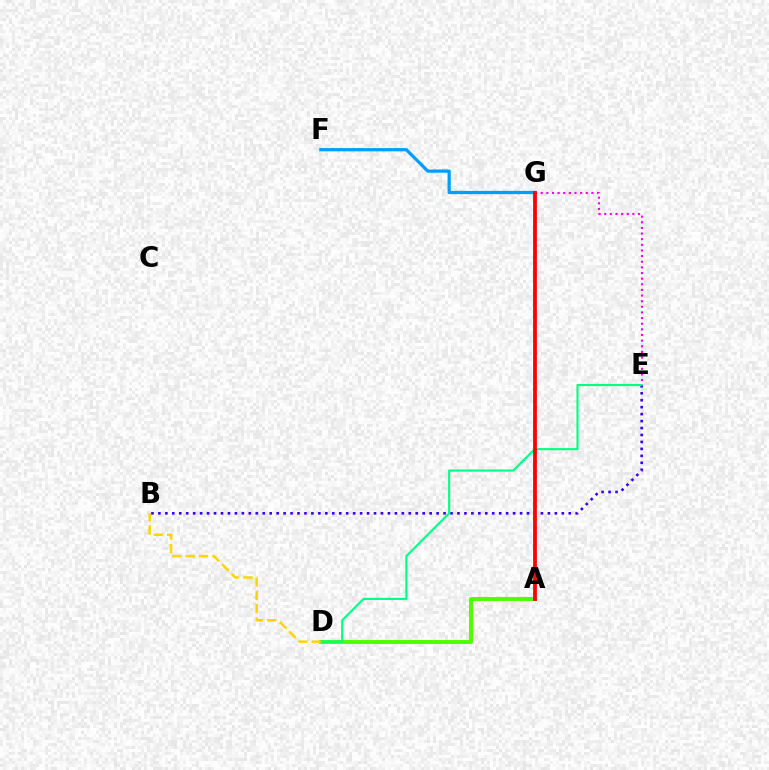{('B', 'E'): [{'color': '#3700ff', 'line_style': 'dotted', 'thickness': 1.89}], ('F', 'G'): [{'color': '#009eff', 'line_style': 'solid', 'thickness': 2.33}], ('E', 'G'): [{'color': '#ff00ed', 'line_style': 'dotted', 'thickness': 1.53}], ('A', 'D'): [{'color': '#4fff00', 'line_style': 'solid', 'thickness': 2.84}], ('D', 'E'): [{'color': '#00ff86', 'line_style': 'solid', 'thickness': 1.54}], ('B', 'D'): [{'color': '#ffd500', 'line_style': 'dashed', 'thickness': 1.81}], ('A', 'G'): [{'color': '#ff0000', 'line_style': 'solid', 'thickness': 2.71}]}